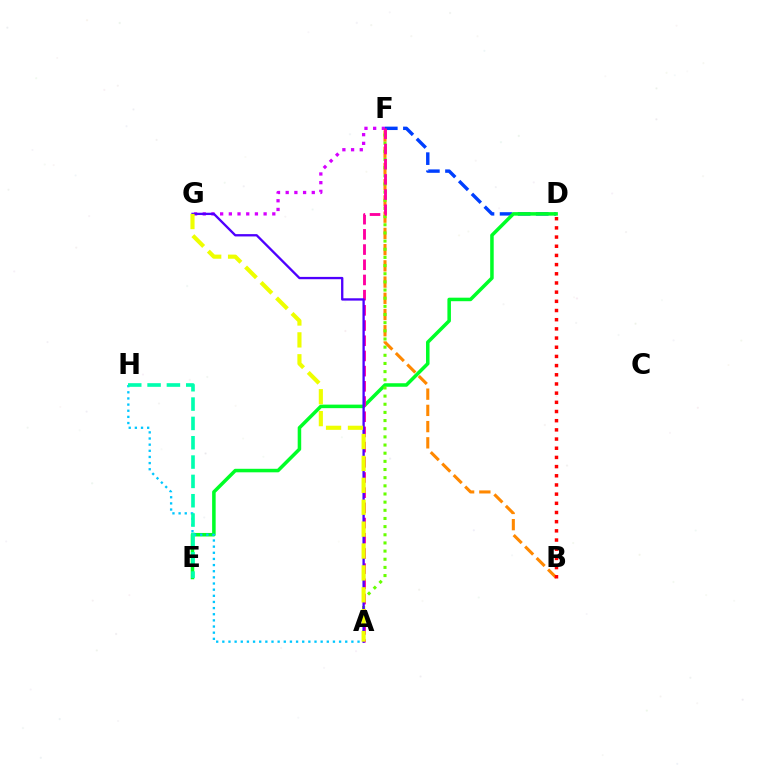{('B', 'F'): [{'color': '#ff8800', 'line_style': 'dashed', 'thickness': 2.2}], ('D', 'F'): [{'color': '#003fff', 'line_style': 'dashed', 'thickness': 2.46}], ('B', 'D'): [{'color': '#ff0000', 'line_style': 'dotted', 'thickness': 2.49}], ('D', 'E'): [{'color': '#00ff27', 'line_style': 'solid', 'thickness': 2.54}], ('F', 'G'): [{'color': '#d600ff', 'line_style': 'dotted', 'thickness': 2.36}], ('A', 'H'): [{'color': '#00c7ff', 'line_style': 'dotted', 'thickness': 1.67}], ('A', 'F'): [{'color': '#66ff00', 'line_style': 'dotted', 'thickness': 2.22}, {'color': '#ff00a0', 'line_style': 'dashed', 'thickness': 2.06}], ('A', 'G'): [{'color': '#4f00ff', 'line_style': 'solid', 'thickness': 1.67}, {'color': '#eeff00', 'line_style': 'dashed', 'thickness': 2.97}], ('E', 'H'): [{'color': '#00ffaf', 'line_style': 'dashed', 'thickness': 2.63}]}